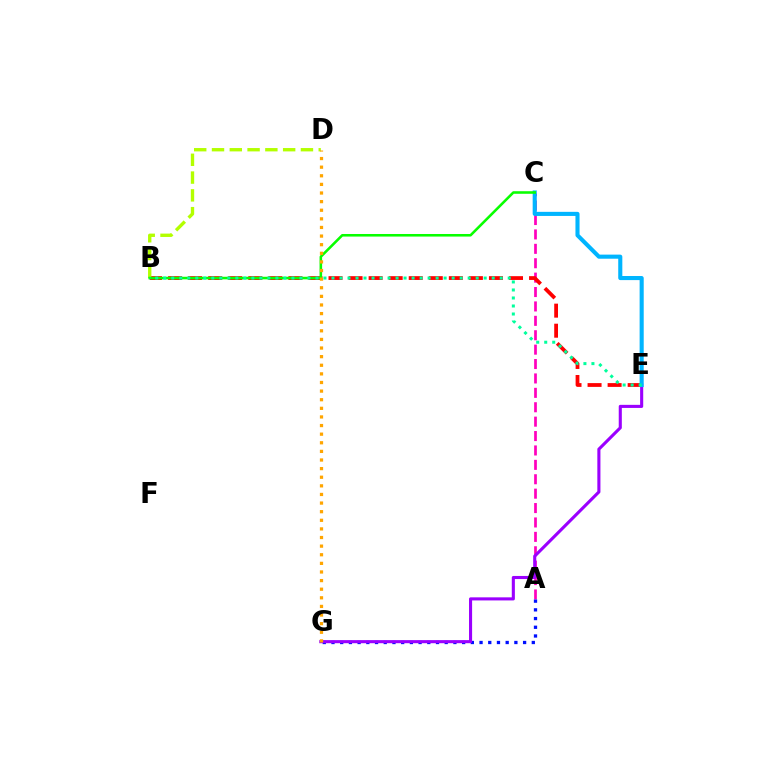{('A', 'C'): [{'color': '#ff00bd', 'line_style': 'dashed', 'thickness': 1.96}], ('B', 'E'): [{'color': '#ff0000', 'line_style': 'dashed', 'thickness': 2.72}, {'color': '#00ff9d', 'line_style': 'dotted', 'thickness': 2.18}], ('A', 'G'): [{'color': '#0010ff', 'line_style': 'dotted', 'thickness': 2.37}], ('B', 'D'): [{'color': '#b3ff00', 'line_style': 'dashed', 'thickness': 2.42}], ('E', 'G'): [{'color': '#9b00ff', 'line_style': 'solid', 'thickness': 2.23}], ('C', 'E'): [{'color': '#00b5ff', 'line_style': 'solid', 'thickness': 2.95}], ('B', 'C'): [{'color': '#08ff00', 'line_style': 'solid', 'thickness': 1.85}], ('D', 'G'): [{'color': '#ffa500', 'line_style': 'dotted', 'thickness': 2.34}]}